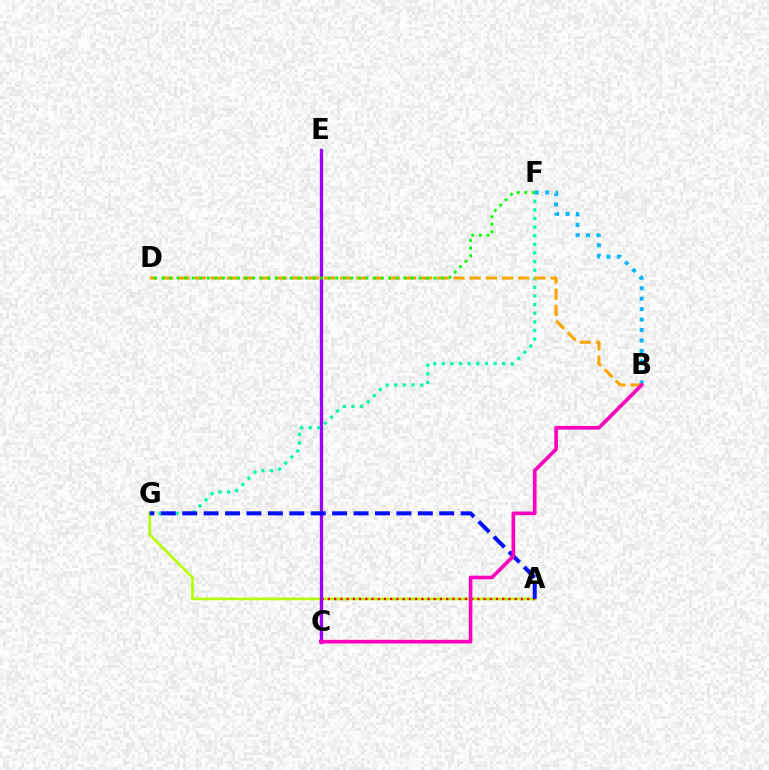{('A', 'G'): [{'color': '#b3ff00', 'line_style': 'solid', 'thickness': 1.92}, {'color': '#0010ff', 'line_style': 'dashed', 'thickness': 2.91}], ('A', 'C'): [{'color': '#ff0000', 'line_style': 'dotted', 'thickness': 1.69}], ('F', 'G'): [{'color': '#00ff9d', 'line_style': 'dotted', 'thickness': 2.34}], ('C', 'E'): [{'color': '#9b00ff', 'line_style': 'solid', 'thickness': 2.38}], ('B', 'F'): [{'color': '#00b5ff', 'line_style': 'dotted', 'thickness': 2.84}], ('B', 'D'): [{'color': '#ffa500', 'line_style': 'dashed', 'thickness': 2.2}], ('D', 'F'): [{'color': '#08ff00', 'line_style': 'dotted', 'thickness': 2.05}], ('B', 'C'): [{'color': '#ff00bd', 'line_style': 'solid', 'thickness': 2.62}]}